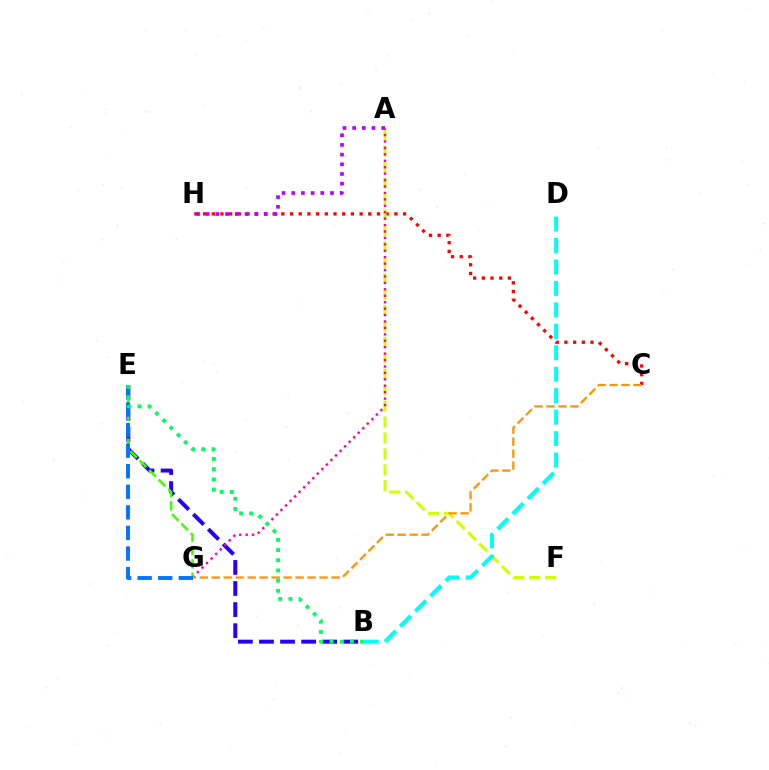{('C', 'H'): [{'color': '#ff0000', 'line_style': 'dotted', 'thickness': 2.36}], ('A', 'F'): [{'color': '#d1ff00', 'line_style': 'dashed', 'thickness': 2.17}], ('B', 'E'): [{'color': '#2500ff', 'line_style': 'dashed', 'thickness': 2.86}, {'color': '#00ff5c', 'line_style': 'dotted', 'thickness': 2.77}], ('A', 'G'): [{'color': '#ff00ac', 'line_style': 'dotted', 'thickness': 1.75}], ('B', 'D'): [{'color': '#00fff6', 'line_style': 'dashed', 'thickness': 2.91}], ('E', 'G'): [{'color': '#3dff00', 'line_style': 'dashed', 'thickness': 1.82}, {'color': '#0074ff', 'line_style': 'dashed', 'thickness': 2.8}], ('C', 'G'): [{'color': '#ff9400', 'line_style': 'dashed', 'thickness': 1.63}], ('A', 'H'): [{'color': '#b900ff', 'line_style': 'dotted', 'thickness': 2.63}]}